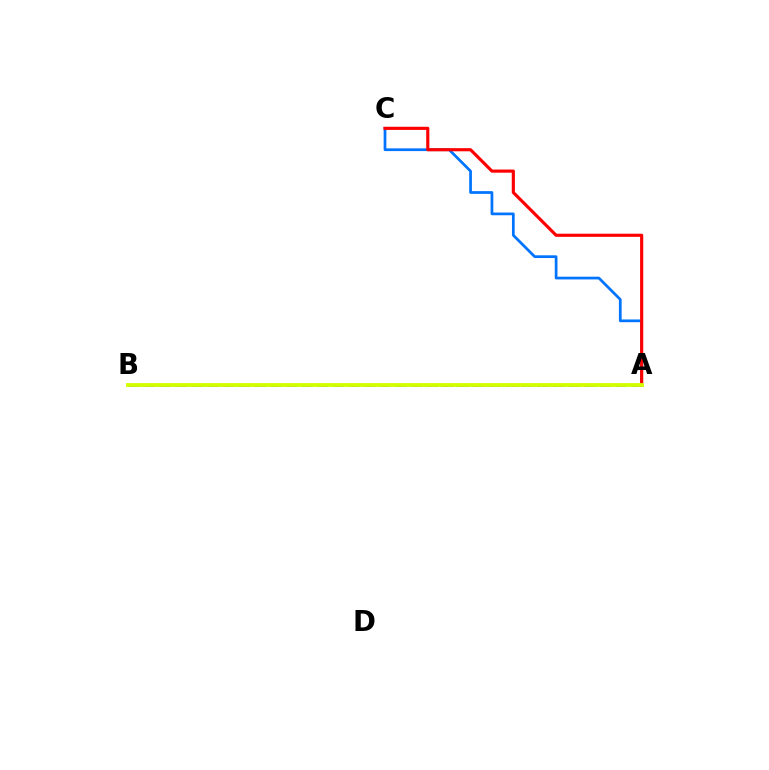{('A', 'B'): [{'color': '#b900ff', 'line_style': 'dashed', 'thickness': 2.13}, {'color': '#00ff5c', 'line_style': 'dotted', 'thickness': 2.08}, {'color': '#d1ff00', 'line_style': 'solid', 'thickness': 2.74}], ('A', 'C'): [{'color': '#0074ff', 'line_style': 'solid', 'thickness': 1.96}, {'color': '#ff0000', 'line_style': 'solid', 'thickness': 2.26}]}